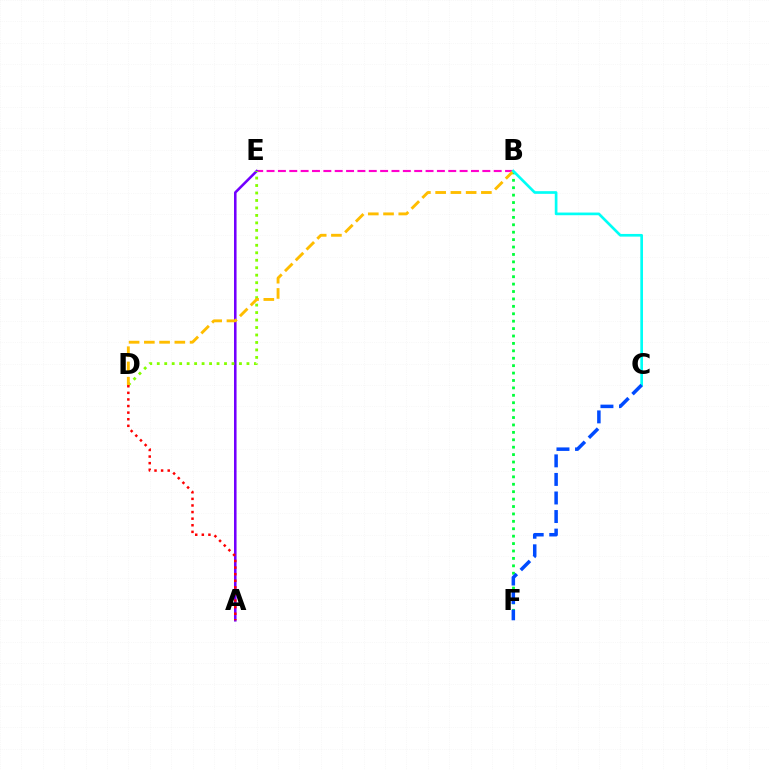{('B', 'F'): [{'color': '#00ff39', 'line_style': 'dotted', 'thickness': 2.01}], ('B', 'E'): [{'color': '#ff00cf', 'line_style': 'dashed', 'thickness': 1.54}], ('A', 'E'): [{'color': '#7200ff', 'line_style': 'solid', 'thickness': 1.84}], ('D', 'E'): [{'color': '#84ff00', 'line_style': 'dotted', 'thickness': 2.03}], ('B', 'D'): [{'color': '#ffbd00', 'line_style': 'dashed', 'thickness': 2.07}], ('A', 'D'): [{'color': '#ff0000', 'line_style': 'dotted', 'thickness': 1.79}], ('B', 'C'): [{'color': '#00fff6', 'line_style': 'solid', 'thickness': 1.93}], ('C', 'F'): [{'color': '#004bff', 'line_style': 'dashed', 'thickness': 2.52}]}